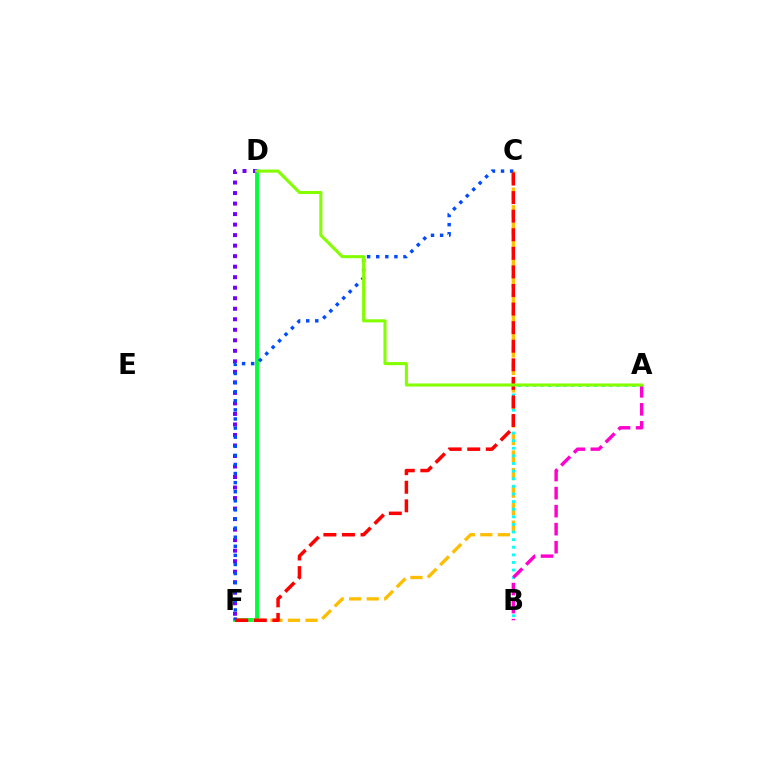{('D', 'F'): [{'color': '#00ff39', 'line_style': 'solid', 'thickness': 2.79}, {'color': '#7200ff', 'line_style': 'dotted', 'thickness': 2.86}], ('C', 'F'): [{'color': '#ffbd00', 'line_style': 'dashed', 'thickness': 2.38}, {'color': '#004bff', 'line_style': 'dotted', 'thickness': 2.47}, {'color': '#ff0000', 'line_style': 'dashed', 'thickness': 2.52}], ('A', 'B'): [{'color': '#00fff6', 'line_style': 'dotted', 'thickness': 2.07}, {'color': '#ff00cf', 'line_style': 'dashed', 'thickness': 2.45}], ('A', 'D'): [{'color': '#84ff00', 'line_style': 'solid', 'thickness': 2.22}]}